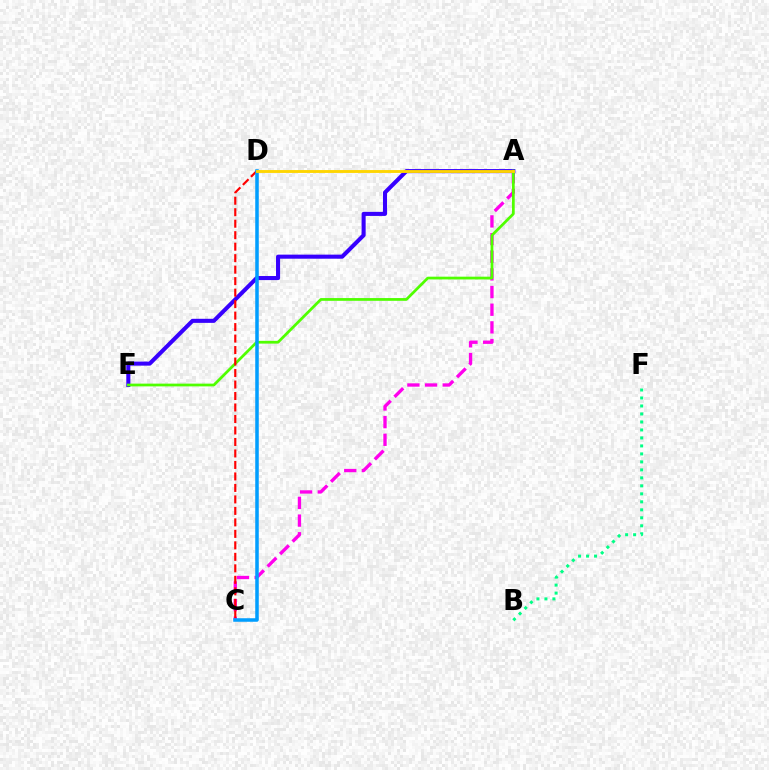{('A', 'C'): [{'color': '#ff00ed', 'line_style': 'dashed', 'thickness': 2.4}], ('A', 'E'): [{'color': '#3700ff', 'line_style': 'solid', 'thickness': 2.93}, {'color': '#4fff00', 'line_style': 'solid', 'thickness': 1.98}], ('C', 'D'): [{'color': '#ff0000', 'line_style': 'dashed', 'thickness': 1.56}, {'color': '#009eff', 'line_style': 'solid', 'thickness': 2.54}], ('B', 'F'): [{'color': '#00ff86', 'line_style': 'dotted', 'thickness': 2.17}], ('A', 'D'): [{'color': '#ffd500', 'line_style': 'solid', 'thickness': 2.07}]}